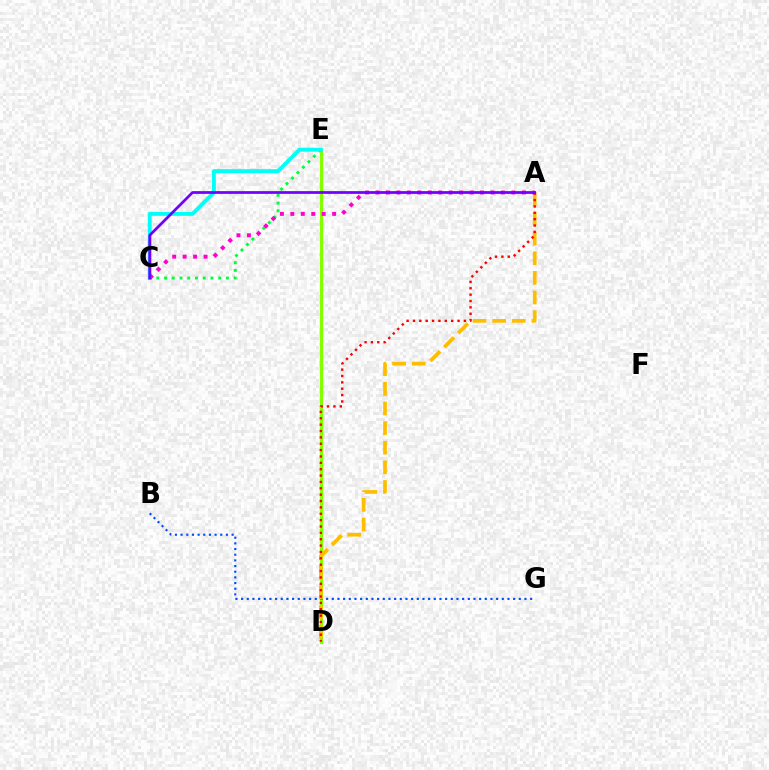{('D', 'E'): [{'color': '#84ff00', 'line_style': 'solid', 'thickness': 2.3}], ('C', 'E'): [{'color': '#00ff39', 'line_style': 'dotted', 'thickness': 2.1}, {'color': '#00fff6', 'line_style': 'solid', 'thickness': 2.78}], ('B', 'G'): [{'color': '#004bff', 'line_style': 'dotted', 'thickness': 1.54}], ('A', 'D'): [{'color': '#ffbd00', 'line_style': 'dashed', 'thickness': 2.67}, {'color': '#ff0000', 'line_style': 'dotted', 'thickness': 1.73}], ('A', 'C'): [{'color': '#ff00cf', 'line_style': 'dotted', 'thickness': 2.84}, {'color': '#7200ff', 'line_style': 'solid', 'thickness': 1.97}]}